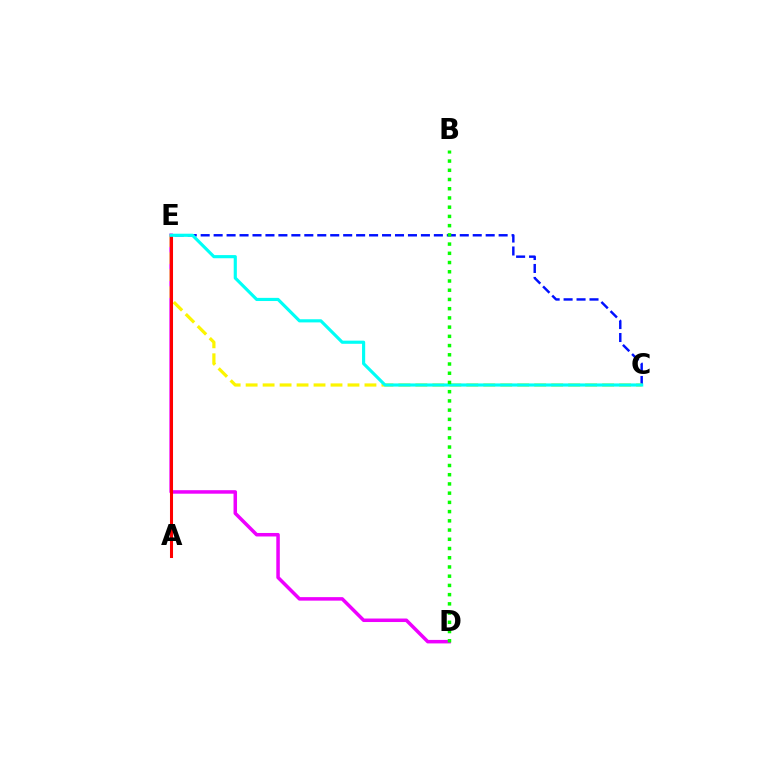{('D', 'E'): [{'color': '#ee00ff', 'line_style': 'solid', 'thickness': 2.52}], ('C', 'E'): [{'color': '#0010ff', 'line_style': 'dashed', 'thickness': 1.76}, {'color': '#fcf500', 'line_style': 'dashed', 'thickness': 2.31}, {'color': '#00fff6', 'line_style': 'solid', 'thickness': 2.27}], ('A', 'E'): [{'color': '#ff0000', 'line_style': 'solid', 'thickness': 2.2}], ('B', 'D'): [{'color': '#08ff00', 'line_style': 'dotted', 'thickness': 2.51}]}